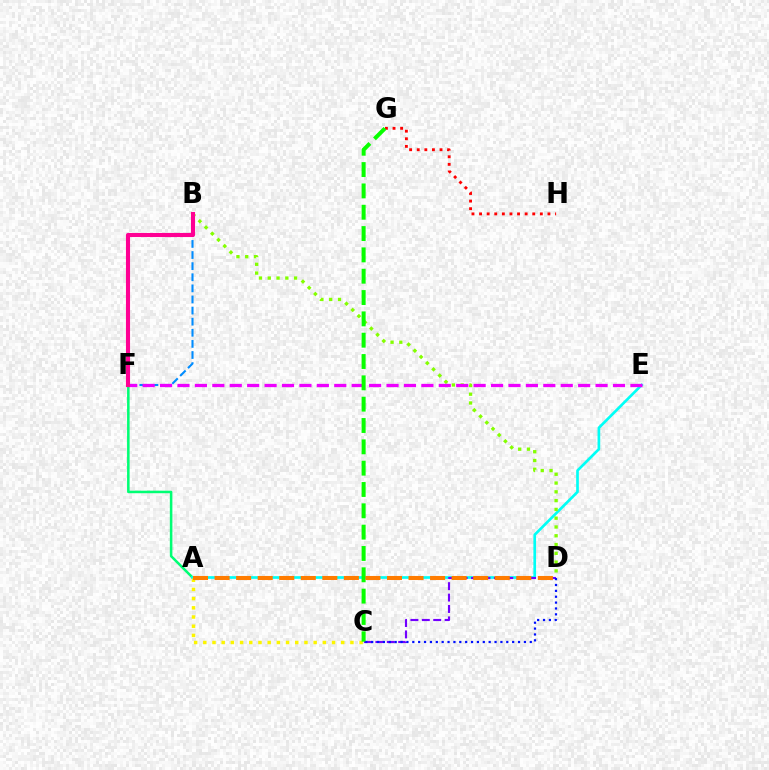{('A', 'F'): [{'color': '#00ff74', 'line_style': 'solid', 'thickness': 1.83}], ('A', 'E'): [{'color': '#00fff6', 'line_style': 'solid', 'thickness': 1.93}], ('A', 'C'): [{'color': '#fcf500', 'line_style': 'dotted', 'thickness': 2.5}], ('B', 'D'): [{'color': '#84ff00', 'line_style': 'dotted', 'thickness': 2.39}], ('B', 'F'): [{'color': '#008cff', 'line_style': 'dashed', 'thickness': 1.51}, {'color': '#ff0094', 'line_style': 'solid', 'thickness': 2.95}], ('G', 'H'): [{'color': '#ff0000', 'line_style': 'dotted', 'thickness': 2.06}], ('E', 'F'): [{'color': '#ee00ff', 'line_style': 'dashed', 'thickness': 2.37}], ('C', 'D'): [{'color': '#7200ff', 'line_style': 'dashed', 'thickness': 1.55}, {'color': '#0010ff', 'line_style': 'dotted', 'thickness': 1.6}], ('C', 'G'): [{'color': '#08ff00', 'line_style': 'dashed', 'thickness': 2.9}], ('A', 'D'): [{'color': '#ff7c00', 'line_style': 'dashed', 'thickness': 2.93}]}